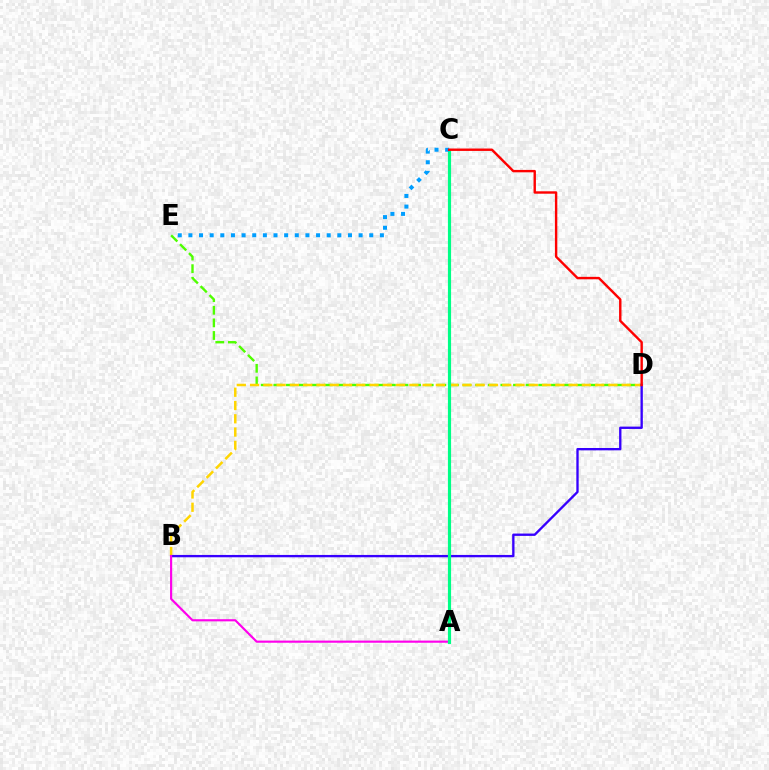{('D', 'E'): [{'color': '#4fff00', 'line_style': 'dashed', 'thickness': 1.71}], ('B', 'D'): [{'color': '#ffd500', 'line_style': 'dashed', 'thickness': 1.8}, {'color': '#3700ff', 'line_style': 'solid', 'thickness': 1.68}], ('A', 'B'): [{'color': '#ff00ed', 'line_style': 'solid', 'thickness': 1.55}], ('A', 'C'): [{'color': '#00ff86', 'line_style': 'solid', 'thickness': 2.28}], ('C', 'E'): [{'color': '#009eff', 'line_style': 'dotted', 'thickness': 2.89}], ('C', 'D'): [{'color': '#ff0000', 'line_style': 'solid', 'thickness': 1.73}]}